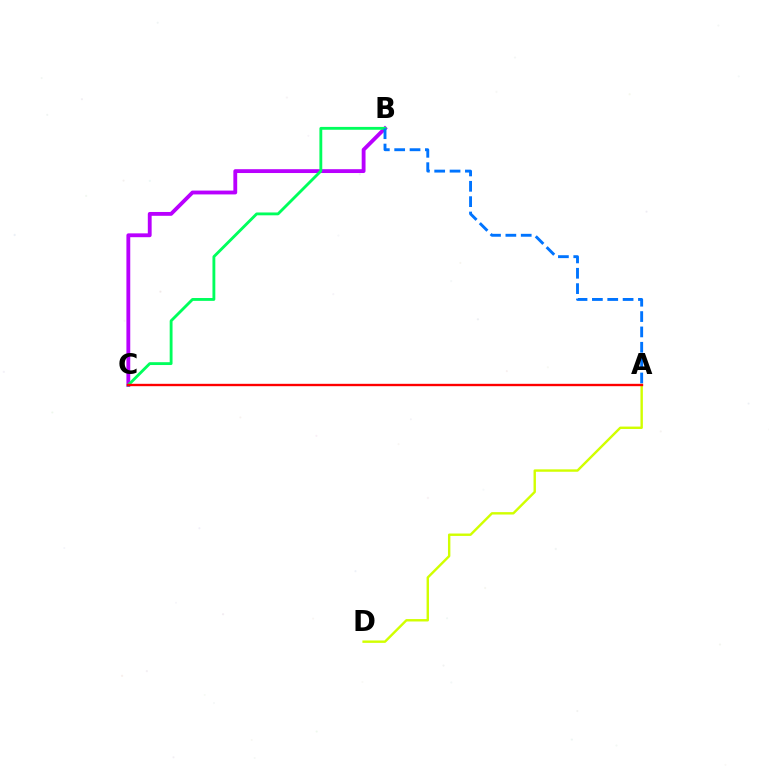{('A', 'D'): [{'color': '#d1ff00', 'line_style': 'solid', 'thickness': 1.73}], ('B', 'C'): [{'color': '#b900ff', 'line_style': 'solid', 'thickness': 2.76}, {'color': '#00ff5c', 'line_style': 'solid', 'thickness': 2.05}], ('A', 'B'): [{'color': '#0074ff', 'line_style': 'dashed', 'thickness': 2.09}], ('A', 'C'): [{'color': '#ff0000', 'line_style': 'solid', 'thickness': 1.7}]}